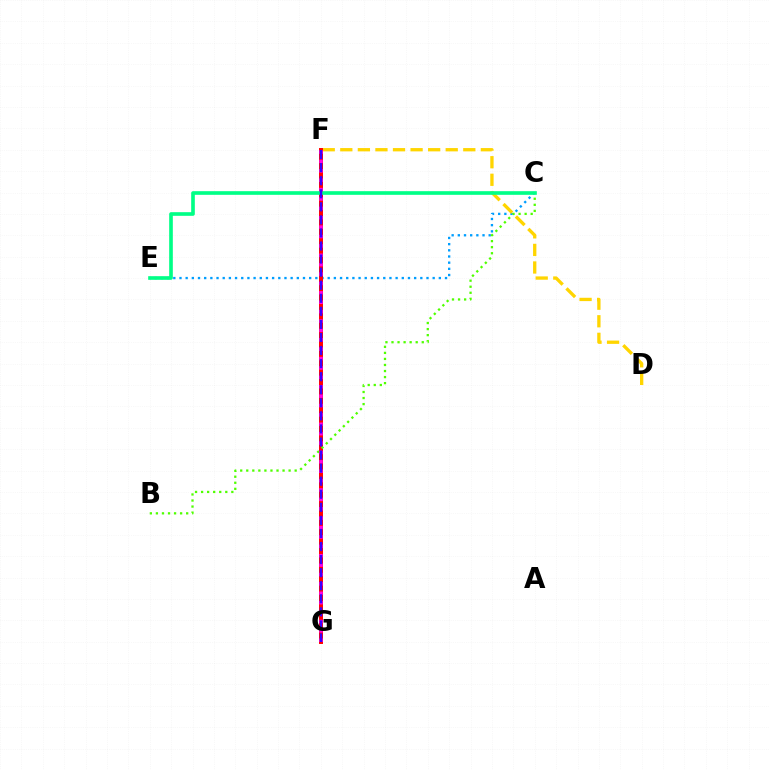{('C', 'E'): [{'color': '#009eff', 'line_style': 'dotted', 'thickness': 1.68}, {'color': '#00ff86', 'line_style': 'solid', 'thickness': 2.63}], ('D', 'F'): [{'color': '#ffd500', 'line_style': 'dashed', 'thickness': 2.39}], ('F', 'G'): [{'color': '#ff0000', 'line_style': 'solid', 'thickness': 2.85}, {'color': '#ff00ed', 'line_style': 'dotted', 'thickness': 2.55}, {'color': '#3700ff', 'line_style': 'dashed', 'thickness': 1.77}], ('B', 'C'): [{'color': '#4fff00', 'line_style': 'dotted', 'thickness': 1.64}]}